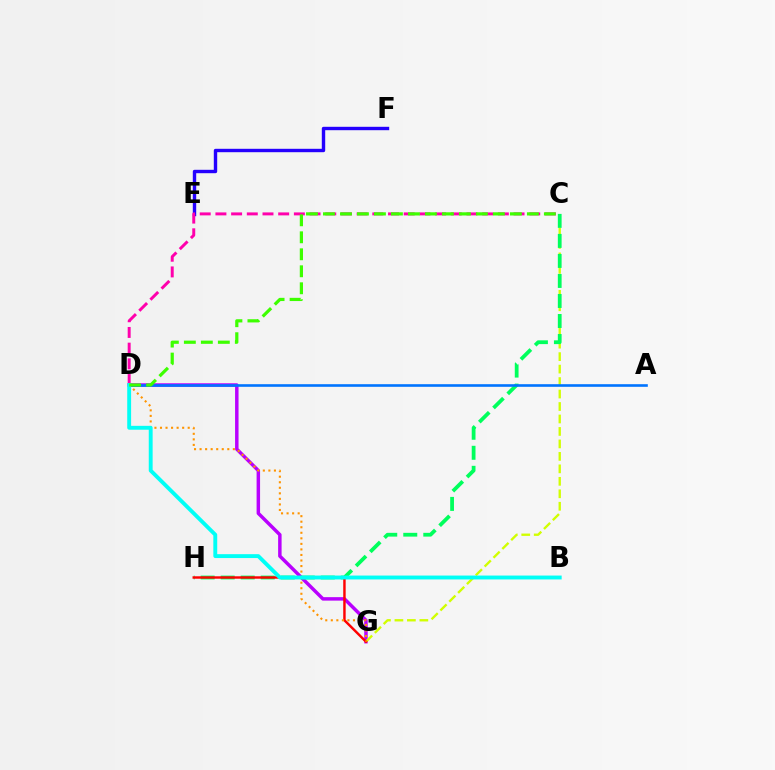{('D', 'G'): [{'color': '#b900ff', 'line_style': 'solid', 'thickness': 2.49}, {'color': '#ff9400', 'line_style': 'dotted', 'thickness': 1.51}], ('E', 'F'): [{'color': '#2500ff', 'line_style': 'solid', 'thickness': 2.45}], ('C', 'G'): [{'color': '#d1ff00', 'line_style': 'dashed', 'thickness': 1.69}], ('C', 'H'): [{'color': '#00ff5c', 'line_style': 'dashed', 'thickness': 2.72}], ('G', 'H'): [{'color': '#ff0000', 'line_style': 'solid', 'thickness': 1.75}], ('A', 'D'): [{'color': '#0074ff', 'line_style': 'solid', 'thickness': 1.89}], ('C', 'D'): [{'color': '#ff00ac', 'line_style': 'dashed', 'thickness': 2.13}, {'color': '#3dff00', 'line_style': 'dashed', 'thickness': 2.31}], ('B', 'D'): [{'color': '#00fff6', 'line_style': 'solid', 'thickness': 2.79}]}